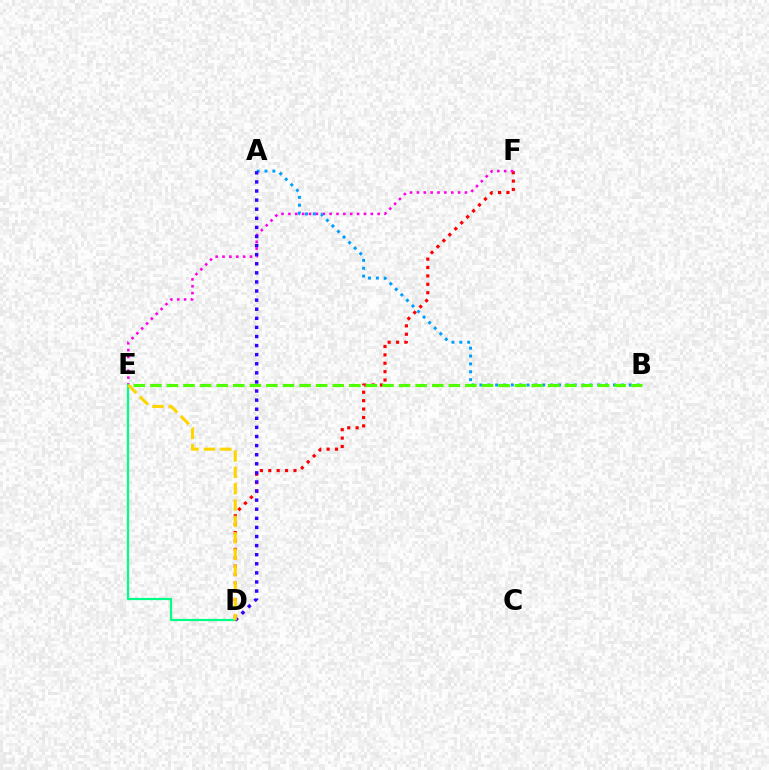{('D', 'F'): [{'color': '#ff0000', 'line_style': 'dotted', 'thickness': 2.28}], ('E', 'F'): [{'color': '#ff00ed', 'line_style': 'dotted', 'thickness': 1.87}], ('A', 'B'): [{'color': '#009eff', 'line_style': 'dotted', 'thickness': 2.13}], ('D', 'E'): [{'color': '#00ff86', 'line_style': 'solid', 'thickness': 1.59}, {'color': '#ffd500', 'line_style': 'dashed', 'thickness': 2.22}], ('A', 'D'): [{'color': '#3700ff', 'line_style': 'dotted', 'thickness': 2.47}], ('B', 'E'): [{'color': '#4fff00', 'line_style': 'dashed', 'thickness': 2.25}]}